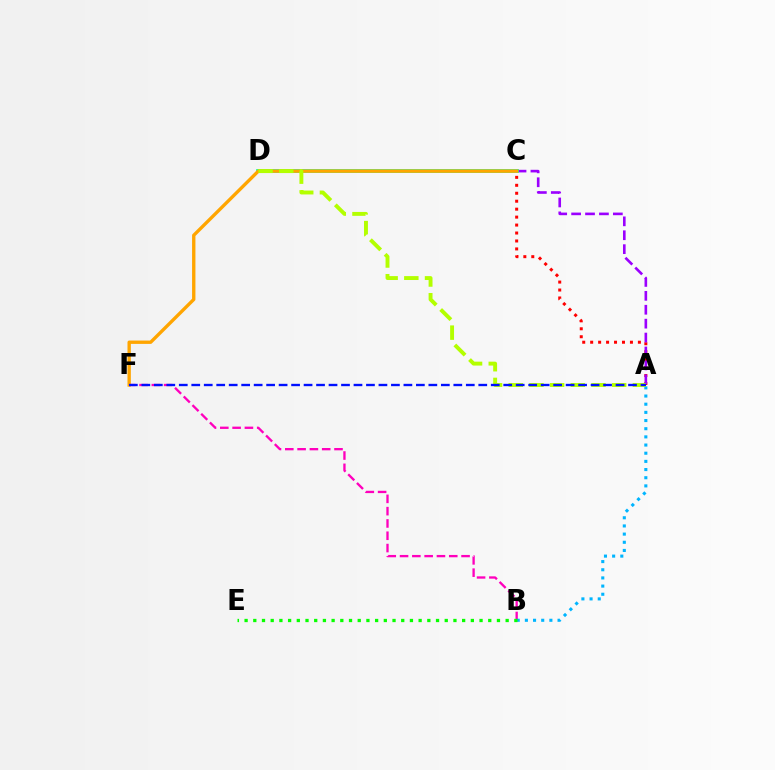{('A', 'C'): [{'color': '#ff0000', 'line_style': 'dotted', 'thickness': 2.16}, {'color': '#9b00ff', 'line_style': 'dashed', 'thickness': 1.89}], ('B', 'F'): [{'color': '#ff00bd', 'line_style': 'dashed', 'thickness': 1.67}], ('A', 'B'): [{'color': '#00b5ff', 'line_style': 'dotted', 'thickness': 2.22}], ('C', 'D'): [{'color': '#00ff9d', 'line_style': 'solid', 'thickness': 2.66}], ('C', 'F'): [{'color': '#ffa500', 'line_style': 'solid', 'thickness': 2.42}], ('A', 'D'): [{'color': '#b3ff00', 'line_style': 'dashed', 'thickness': 2.81}], ('A', 'F'): [{'color': '#0010ff', 'line_style': 'dashed', 'thickness': 1.7}], ('B', 'E'): [{'color': '#08ff00', 'line_style': 'dotted', 'thickness': 2.36}]}